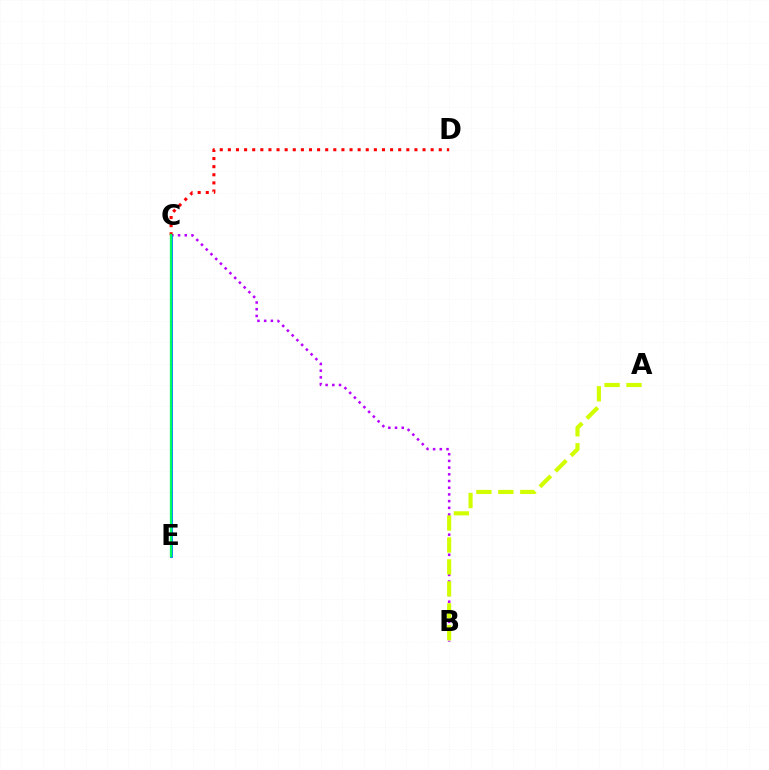{('B', 'C'): [{'color': '#b900ff', 'line_style': 'dotted', 'thickness': 1.82}], ('C', 'E'): [{'color': '#0074ff', 'line_style': 'solid', 'thickness': 2.03}, {'color': '#00ff5c', 'line_style': 'solid', 'thickness': 1.65}], ('C', 'D'): [{'color': '#ff0000', 'line_style': 'dotted', 'thickness': 2.2}], ('A', 'B'): [{'color': '#d1ff00', 'line_style': 'dashed', 'thickness': 2.98}]}